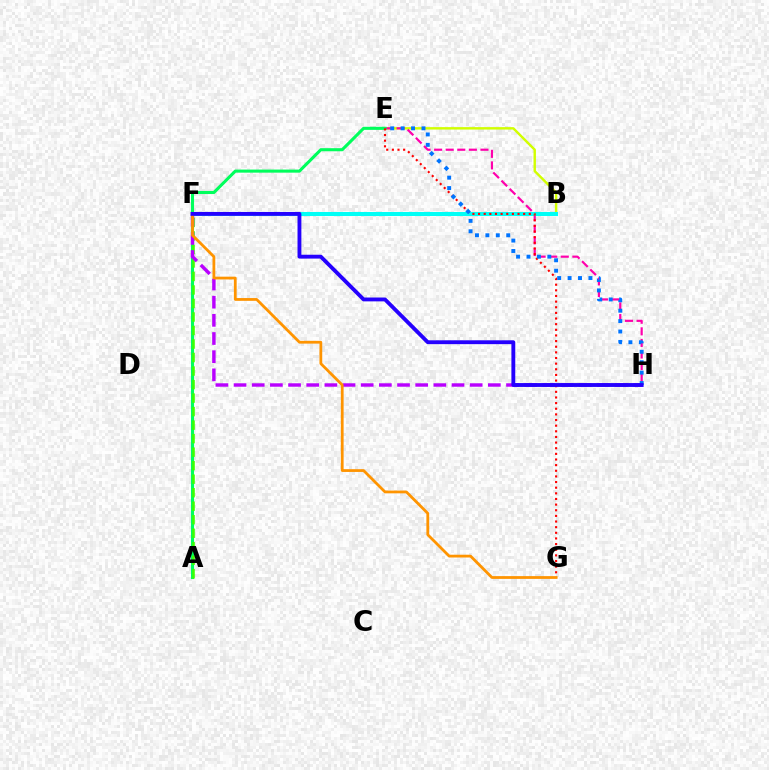{('B', 'E'): [{'color': '#d1ff00', 'line_style': 'solid', 'thickness': 1.75}], ('E', 'H'): [{'color': '#ff00ac', 'line_style': 'dashed', 'thickness': 1.57}, {'color': '#0074ff', 'line_style': 'dotted', 'thickness': 2.83}], ('A', 'E'): [{'color': '#00ff5c', 'line_style': 'solid', 'thickness': 2.22}], ('B', 'F'): [{'color': '#00fff6', 'line_style': 'solid', 'thickness': 2.91}], ('A', 'F'): [{'color': '#3dff00', 'line_style': 'dashed', 'thickness': 1.84}], ('F', 'H'): [{'color': '#b900ff', 'line_style': 'dashed', 'thickness': 2.47}, {'color': '#2500ff', 'line_style': 'solid', 'thickness': 2.77}], ('E', 'G'): [{'color': '#ff0000', 'line_style': 'dotted', 'thickness': 1.53}], ('F', 'G'): [{'color': '#ff9400', 'line_style': 'solid', 'thickness': 2.0}]}